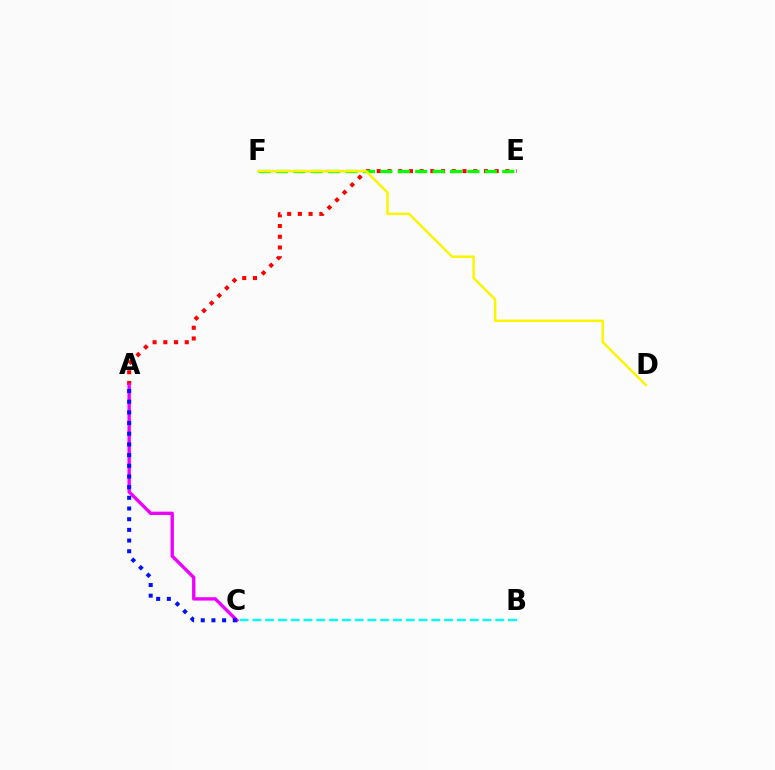{('A', 'E'): [{'color': '#ff0000', 'line_style': 'dotted', 'thickness': 2.91}], ('B', 'C'): [{'color': '#00fff6', 'line_style': 'dashed', 'thickness': 1.74}], ('E', 'F'): [{'color': '#08ff00', 'line_style': 'dashed', 'thickness': 2.36}], ('A', 'C'): [{'color': '#ee00ff', 'line_style': 'solid', 'thickness': 2.42}, {'color': '#0010ff', 'line_style': 'dotted', 'thickness': 2.9}], ('D', 'F'): [{'color': '#fcf500', 'line_style': 'solid', 'thickness': 1.78}]}